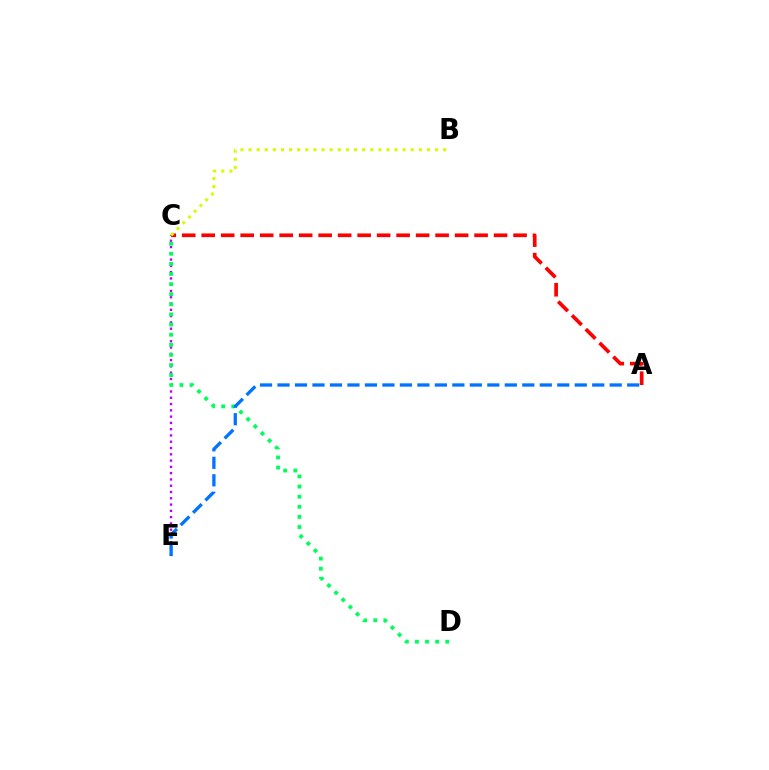{('C', 'E'): [{'color': '#b900ff', 'line_style': 'dotted', 'thickness': 1.71}], ('A', 'C'): [{'color': '#ff0000', 'line_style': 'dashed', 'thickness': 2.65}], ('B', 'C'): [{'color': '#d1ff00', 'line_style': 'dotted', 'thickness': 2.2}], ('C', 'D'): [{'color': '#00ff5c', 'line_style': 'dotted', 'thickness': 2.75}], ('A', 'E'): [{'color': '#0074ff', 'line_style': 'dashed', 'thickness': 2.38}]}